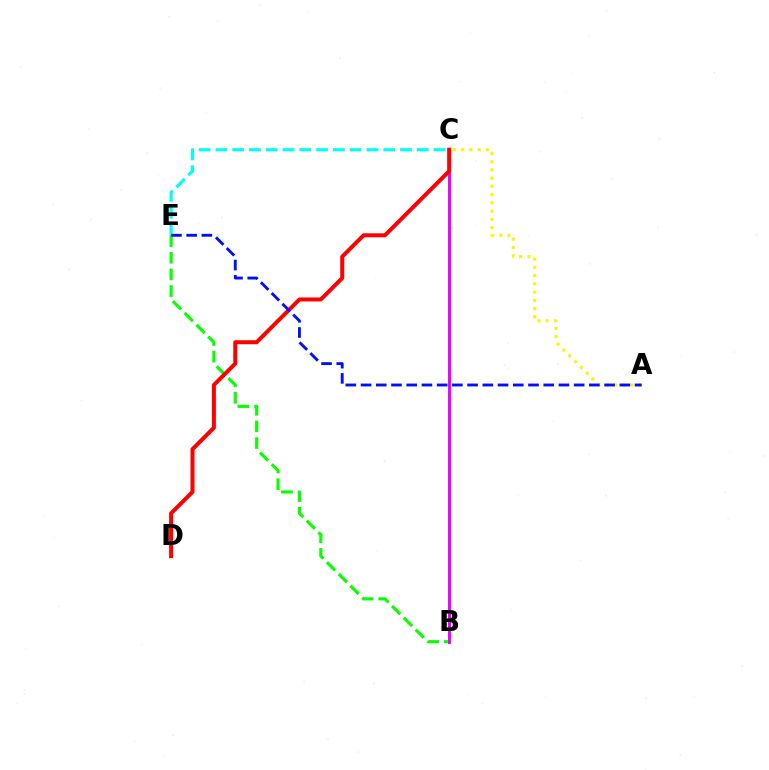{('A', 'C'): [{'color': '#fcf500', 'line_style': 'dotted', 'thickness': 2.24}], ('B', 'E'): [{'color': '#08ff00', 'line_style': 'dashed', 'thickness': 2.26}], ('B', 'C'): [{'color': '#ee00ff', 'line_style': 'solid', 'thickness': 2.12}], ('C', 'E'): [{'color': '#00fff6', 'line_style': 'dashed', 'thickness': 2.28}], ('C', 'D'): [{'color': '#ff0000', 'line_style': 'solid', 'thickness': 2.89}], ('A', 'E'): [{'color': '#0010ff', 'line_style': 'dashed', 'thickness': 2.07}]}